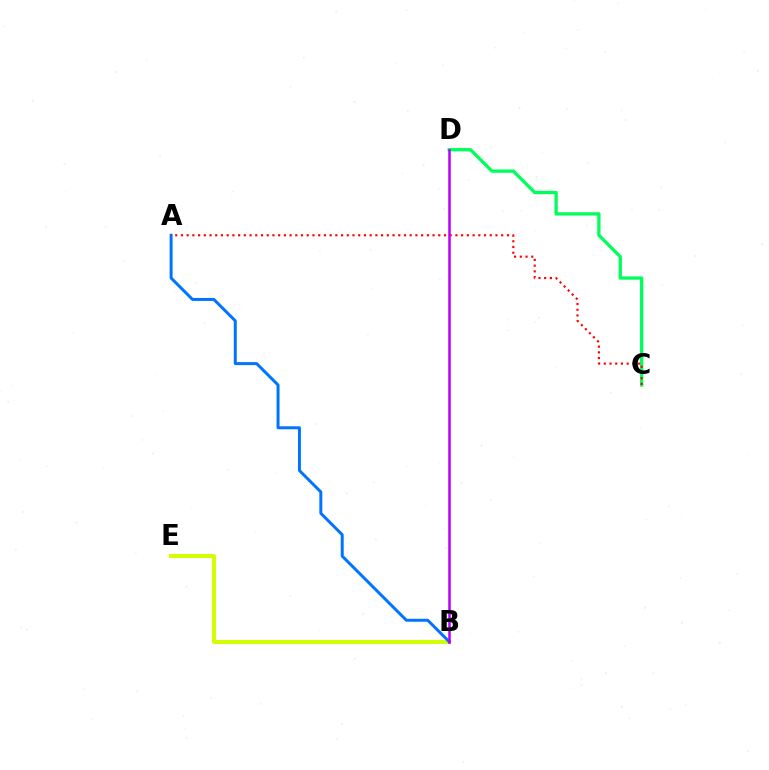{('B', 'E'): [{'color': '#d1ff00', 'line_style': 'solid', 'thickness': 2.87}], ('C', 'D'): [{'color': '#00ff5c', 'line_style': 'solid', 'thickness': 2.38}], ('A', 'B'): [{'color': '#0074ff', 'line_style': 'solid', 'thickness': 2.14}], ('A', 'C'): [{'color': '#ff0000', 'line_style': 'dotted', 'thickness': 1.55}], ('B', 'D'): [{'color': '#b900ff', 'line_style': 'solid', 'thickness': 1.82}]}